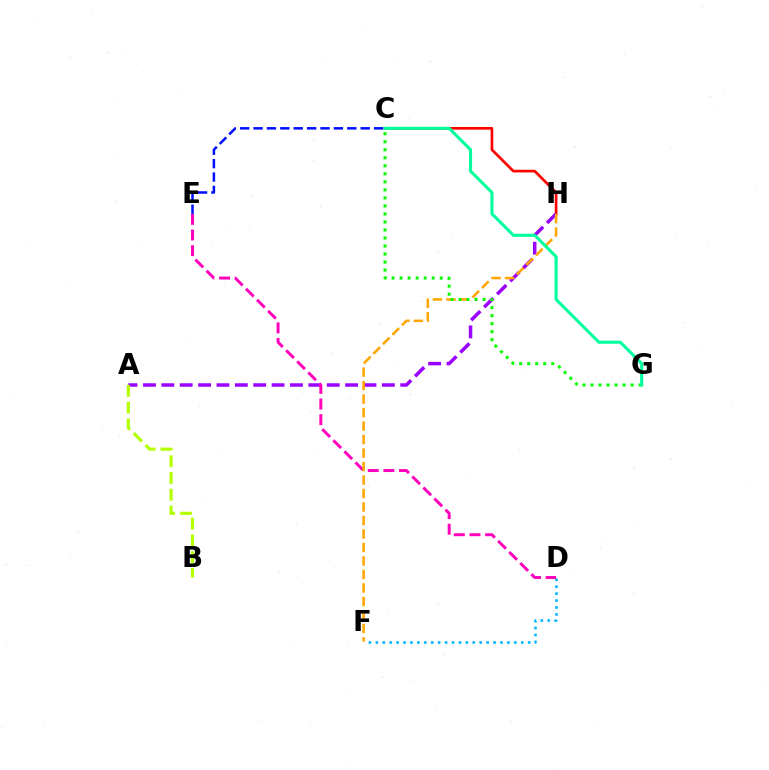{('C', 'H'): [{'color': '#ff0000', 'line_style': 'solid', 'thickness': 1.92}], ('D', 'F'): [{'color': '#00b5ff', 'line_style': 'dotted', 'thickness': 1.88}], ('C', 'E'): [{'color': '#0010ff', 'line_style': 'dashed', 'thickness': 1.82}], ('A', 'H'): [{'color': '#9b00ff', 'line_style': 'dashed', 'thickness': 2.5}], ('D', 'E'): [{'color': '#ff00bd', 'line_style': 'dashed', 'thickness': 2.13}], ('F', 'H'): [{'color': '#ffa500', 'line_style': 'dashed', 'thickness': 1.83}], ('C', 'G'): [{'color': '#08ff00', 'line_style': 'dotted', 'thickness': 2.18}, {'color': '#00ff9d', 'line_style': 'solid', 'thickness': 2.23}], ('A', 'B'): [{'color': '#b3ff00', 'line_style': 'dashed', 'thickness': 2.28}]}